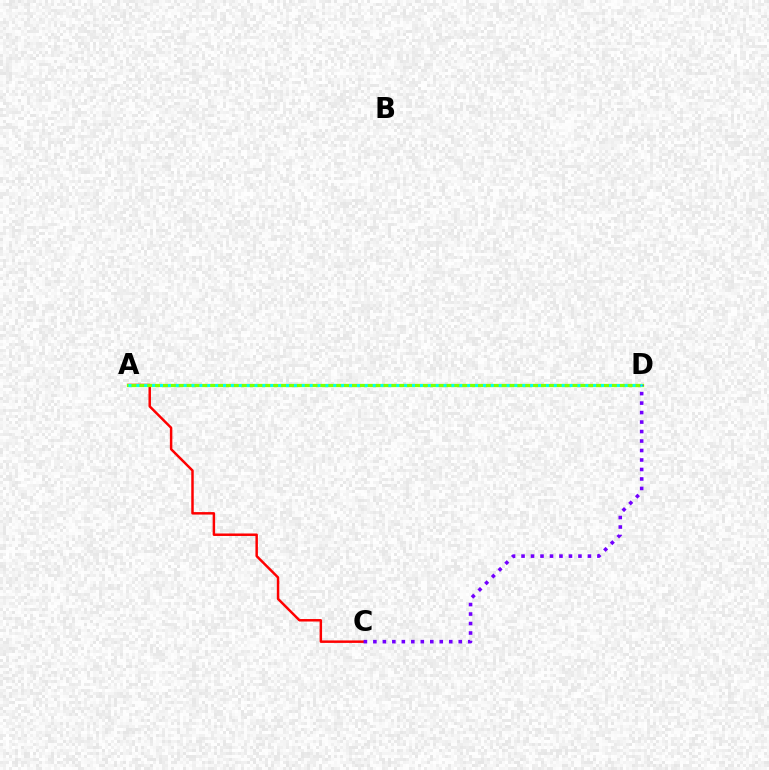{('A', 'C'): [{'color': '#ff0000', 'line_style': 'solid', 'thickness': 1.78}], ('A', 'D'): [{'color': '#84ff00', 'line_style': 'solid', 'thickness': 2.34}, {'color': '#00fff6', 'line_style': 'dotted', 'thickness': 2.14}], ('C', 'D'): [{'color': '#7200ff', 'line_style': 'dotted', 'thickness': 2.58}]}